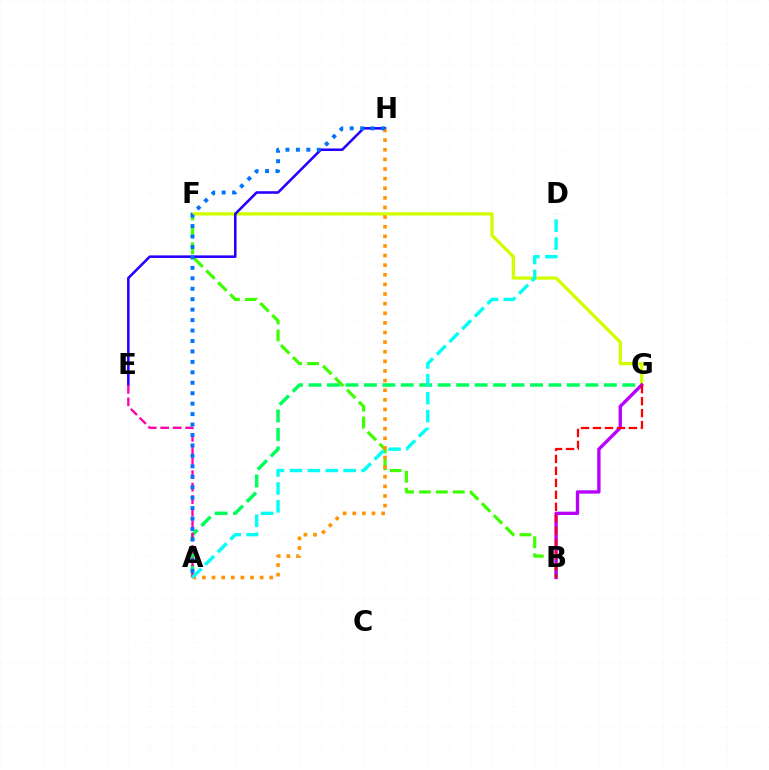{('A', 'G'): [{'color': '#00ff5c', 'line_style': 'dashed', 'thickness': 2.51}], ('B', 'F'): [{'color': '#3dff00', 'line_style': 'dashed', 'thickness': 2.29}], ('F', 'G'): [{'color': '#d1ff00', 'line_style': 'solid', 'thickness': 2.37}], ('B', 'G'): [{'color': '#b900ff', 'line_style': 'solid', 'thickness': 2.41}, {'color': '#ff0000', 'line_style': 'dashed', 'thickness': 1.63}], ('E', 'H'): [{'color': '#2500ff', 'line_style': 'solid', 'thickness': 1.84}], ('A', 'E'): [{'color': '#ff00ac', 'line_style': 'dashed', 'thickness': 1.69}], ('A', 'H'): [{'color': '#ff9400', 'line_style': 'dotted', 'thickness': 2.61}, {'color': '#0074ff', 'line_style': 'dotted', 'thickness': 2.84}], ('A', 'D'): [{'color': '#00fff6', 'line_style': 'dashed', 'thickness': 2.43}]}